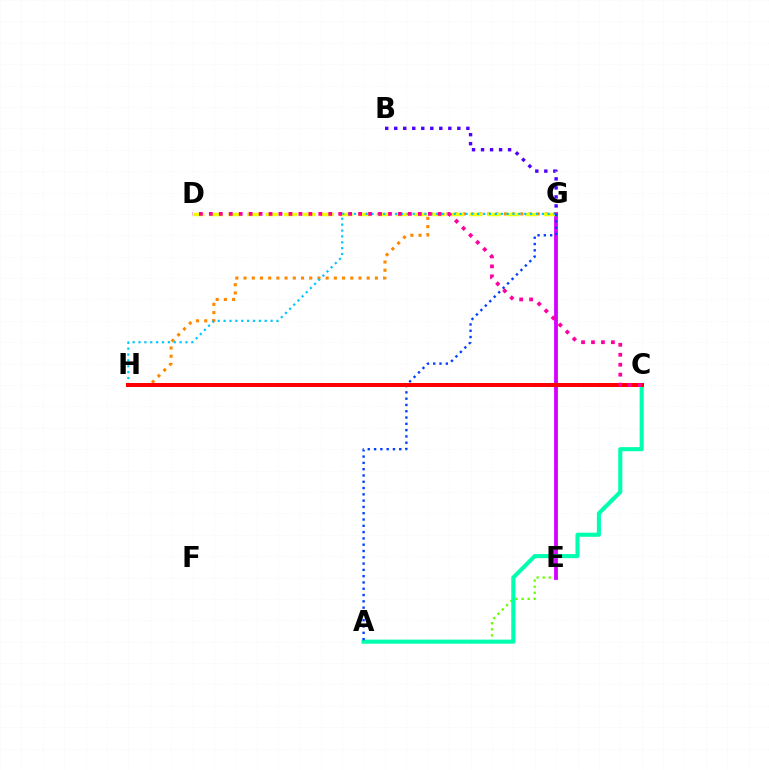{('G', 'H'): [{'color': '#ff8800', 'line_style': 'dotted', 'thickness': 2.23}, {'color': '#00c7ff', 'line_style': 'dotted', 'thickness': 1.6}], ('A', 'E'): [{'color': '#66ff00', 'line_style': 'dotted', 'thickness': 1.65}], ('E', 'G'): [{'color': '#d600ff', 'line_style': 'solid', 'thickness': 2.74}], ('A', 'C'): [{'color': '#00ffaf', 'line_style': 'solid', 'thickness': 2.94}], ('D', 'G'): [{'color': '#eeff00', 'line_style': 'dashed', 'thickness': 2.52}], ('C', 'H'): [{'color': '#00ff27', 'line_style': 'dotted', 'thickness': 2.59}, {'color': '#ff0000', 'line_style': 'solid', 'thickness': 2.88}], ('A', 'G'): [{'color': '#003fff', 'line_style': 'dotted', 'thickness': 1.71}], ('B', 'G'): [{'color': '#4f00ff', 'line_style': 'dotted', 'thickness': 2.45}], ('C', 'D'): [{'color': '#ff00a0', 'line_style': 'dotted', 'thickness': 2.7}]}